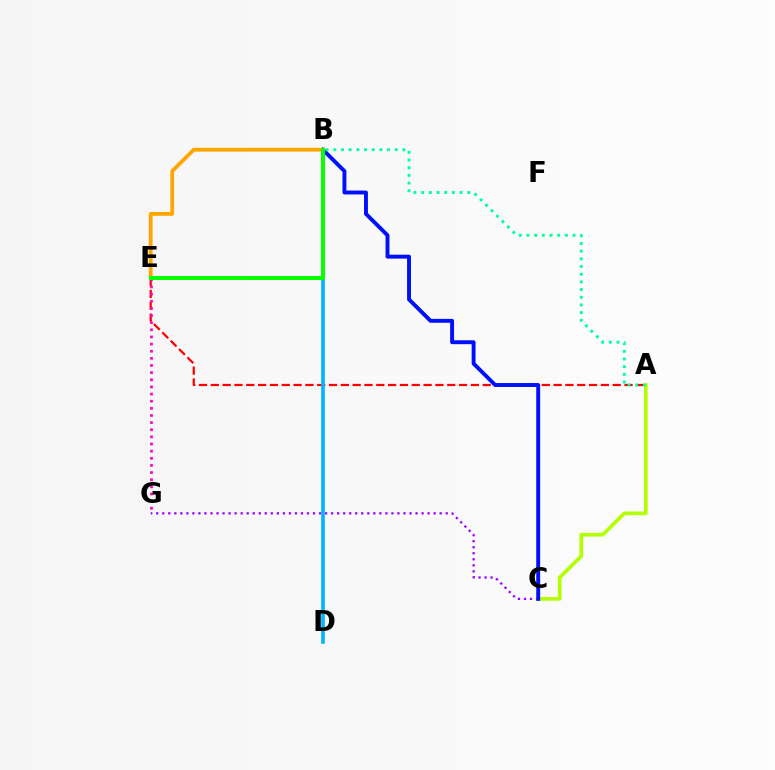{('A', 'E'): [{'color': '#ff0000', 'line_style': 'dashed', 'thickness': 1.61}], ('C', 'G'): [{'color': '#9b00ff', 'line_style': 'dotted', 'thickness': 1.64}], ('A', 'C'): [{'color': '#b3ff00', 'line_style': 'solid', 'thickness': 2.64}], ('B', 'C'): [{'color': '#0010ff', 'line_style': 'solid', 'thickness': 2.82}], ('E', 'G'): [{'color': '#ff00bd', 'line_style': 'dotted', 'thickness': 1.94}], ('B', 'D'): [{'color': '#00b5ff', 'line_style': 'solid', 'thickness': 2.61}], ('A', 'B'): [{'color': '#00ff9d', 'line_style': 'dotted', 'thickness': 2.09}], ('B', 'E'): [{'color': '#ffa500', 'line_style': 'solid', 'thickness': 2.72}, {'color': '#08ff00', 'line_style': 'solid', 'thickness': 2.86}]}